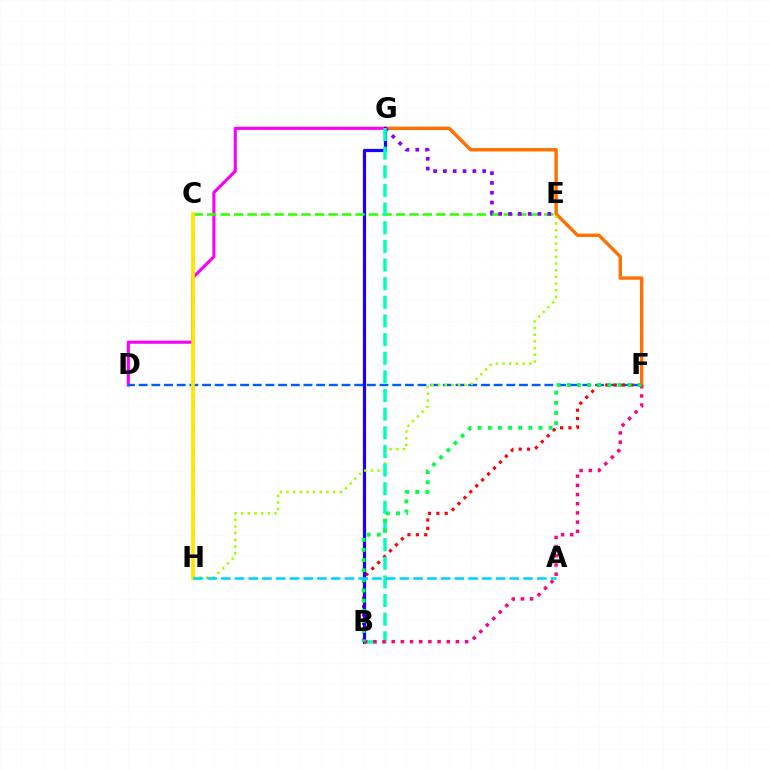{('D', 'G'): [{'color': '#fa00f9', 'line_style': 'solid', 'thickness': 2.23}], ('D', 'F'): [{'color': '#005dff', 'line_style': 'dashed', 'thickness': 1.72}], ('F', 'G'): [{'color': '#ff7000', 'line_style': 'solid', 'thickness': 2.44}], ('B', 'F'): [{'color': '#ff0000', 'line_style': 'dotted', 'thickness': 2.28}, {'color': '#ff0088', 'line_style': 'dotted', 'thickness': 2.49}, {'color': '#00ff45', 'line_style': 'dotted', 'thickness': 2.76}], ('B', 'G'): [{'color': '#1900ff', 'line_style': 'solid', 'thickness': 2.32}, {'color': '#00ffbb', 'line_style': 'dashed', 'thickness': 2.53}], ('C', 'E'): [{'color': '#31ff00', 'line_style': 'dashed', 'thickness': 1.83}], ('E', 'G'): [{'color': '#8a00ff', 'line_style': 'dotted', 'thickness': 2.67}], ('C', 'H'): [{'color': '#ffe600', 'line_style': 'solid', 'thickness': 2.72}], ('E', 'H'): [{'color': '#a2ff00', 'line_style': 'dotted', 'thickness': 1.81}], ('A', 'H'): [{'color': '#00d3ff', 'line_style': 'dashed', 'thickness': 1.87}]}